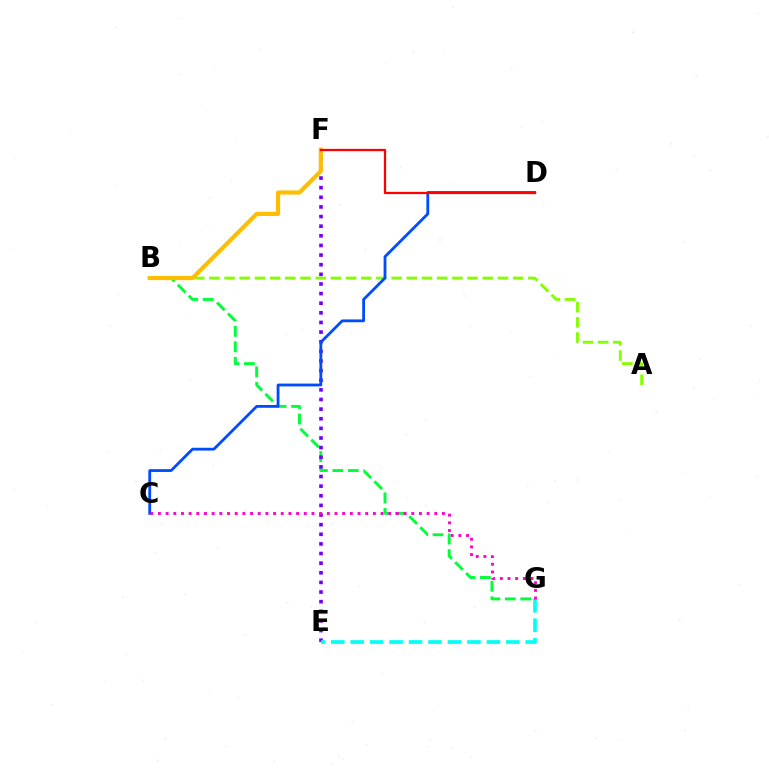{('A', 'B'): [{'color': '#84ff00', 'line_style': 'dashed', 'thickness': 2.06}], ('B', 'G'): [{'color': '#00ff39', 'line_style': 'dashed', 'thickness': 2.1}], ('E', 'F'): [{'color': '#7200ff', 'line_style': 'dotted', 'thickness': 2.62}], ('B', 'F'): [{'color': '#ffbd00', 'line_style': 'solid', 'thickness': 2.99}], ('E', 'G'): [{'color': '#00fff6', 'line_style': 'dashed', 'thickness': 2.64}], ('C', 'D'): [{'color': '#004bff', 'line_style': 'solid', 'thickness': 2.02}], ('D', 'F'): [{'color': '#ff0000', 'line_style': 'solid', 'thickness': 1.63}], ('C', 'G'): [{'color': '#ff00cf', 'line_style': 'dotted', 'thickness': 2.09}]}